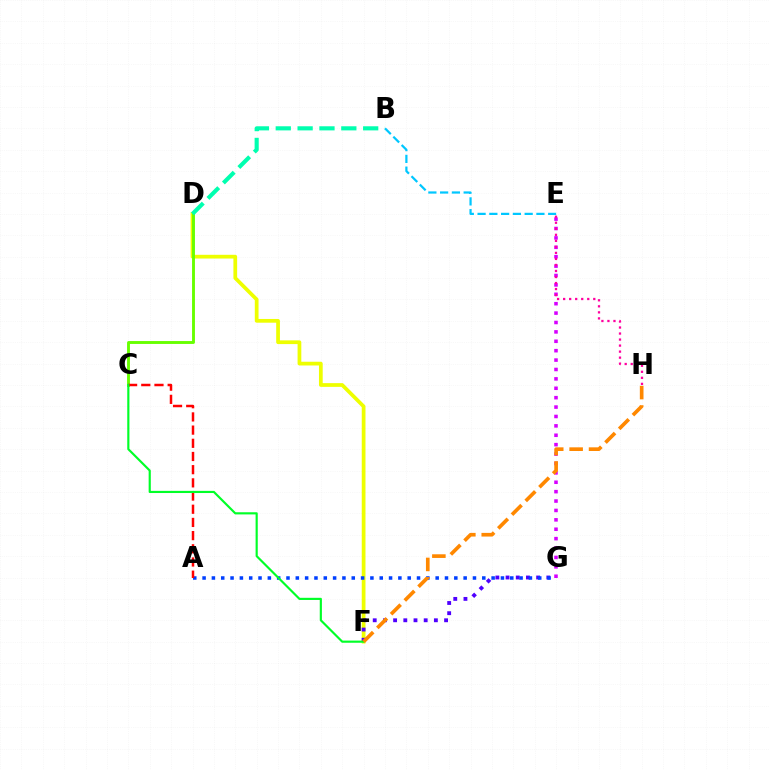{('D', 'F'): [{'color': '#eeff00', 'line_style': 'solid', 'thickness': 2.69}], ('E', 'G'): [{'color': '#d600ff', 'line_style': 'dotted', 'thickness': 2.55}], ('F', 'G'): [{'color': '#4f00ff', 'line_style': 'dotted', 'thickness': 2.77}], ('A', 'G'): [{'color': '#003fff', 'line_style': 'dotted', 'thickness': 2.53}], ('C', 'D'): [{'color': '#66ff00', 'line_style': 'solid', 'thickness': 2.08}], ('B', 'E'): [{'color': '#00c7ff', 'line_style': 'dashed', 'thickness': 1.6}], ('A', 'C'): [{'color': '#ff0000', 'line_style': 'dashed', 'thickness': 1.79}], ('C', 'F'): [{'color': '#00ff27', 'line_style': 'solid', 'thickness': 1.55}], ('F', 'H'): [{'color': '#ff8800', 'line_style': 'dashed', 'thickness': 2.64}], ('E', 'H'): [{'color': '#ff00a0', 'line_style': 'dotted', 'thickness': 1.64}], ('B', 'D'): [{'color': '#00ffaf', 'line_style': 'dashed', 'thickness': 2.97}]}